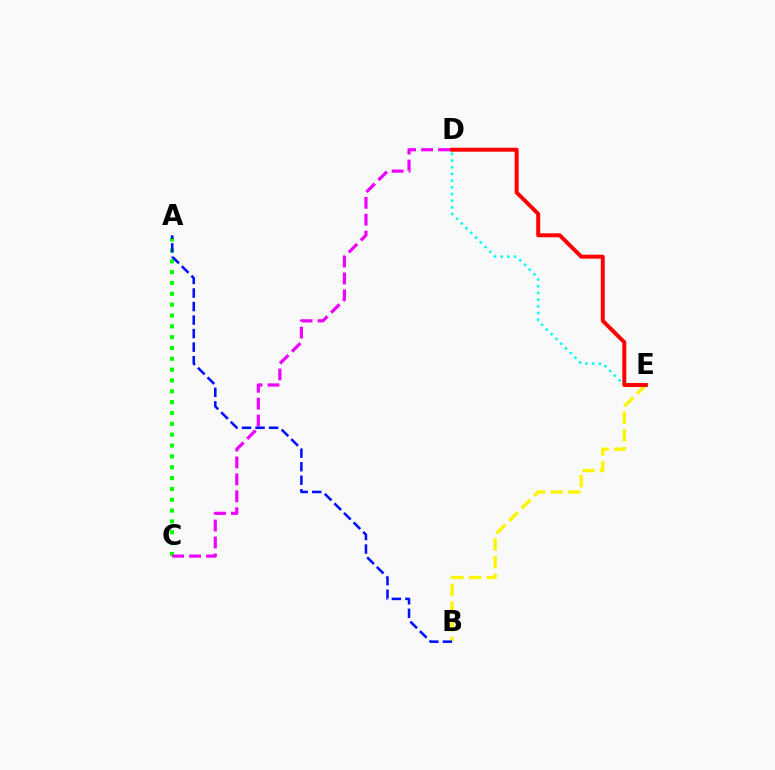{('A', 'C'): [{'color': '#08ff00', 'line_style': 'dotted', 'thickness': 2.95}], ('D', 'E'): [{'color': '#00fff6', 'line_style': 'dotted', 'thickness': 1.82}, {'color': '#ff0000', 'line_style': 'solid', 'thickness': 2.85}], ('C', 'D'): [{'color': '#ee00ff', 'line_style': 'dashed', 'thickness': 2.3}], ('B', 'E'): [{'color': '#fcf500', 'line_style': 'dashed', 'thickness': 2.41}], ('A', 'B'): [{'color': '#0010ff', 'line_style': 'dashed', 'thickness': 1.84}]}